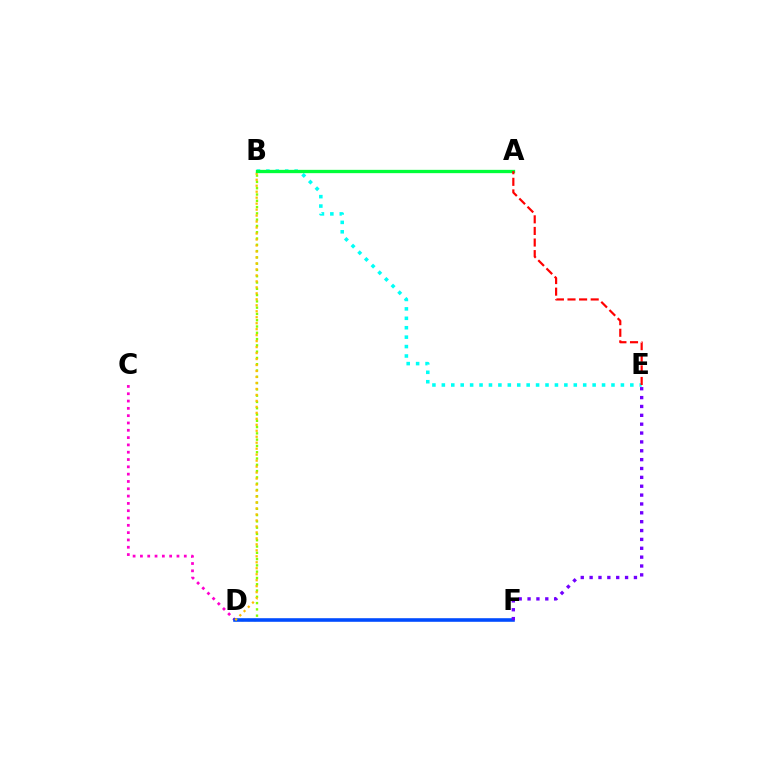{('B', 'D'): [{'color': '#84ff00', 'line_style': 'dotted', 'thickness': 1.71}, {'color': '#ffbd00', 'line_style': 'dotted', 'thickness': 1.62}], ('B', 'E'): [{'color': '#00fff6', 'line_style': 'dotted', 'thickness': 2.56}], ('C', 'D'): [{'color': '#ff00cf', 'line_style': 'dotted', 'thickness': 1.99}], ('D', 'F'): [{'color': '#004bff', 'line_style': 'solid', 'thickness': 2.58}], ('E', 'F'): [{'color': '#7200ff', 'line_style': 'dotted', 'thickness': 2.41}], ('A', 'B'): [{'color': '#00ff39', 'line_style': 'solid', 'thickness': 2.39}], ('A', 'E'): [{'color': '#ff0000', 'line_style': 'dashed', 'thickness': 1.58}]}